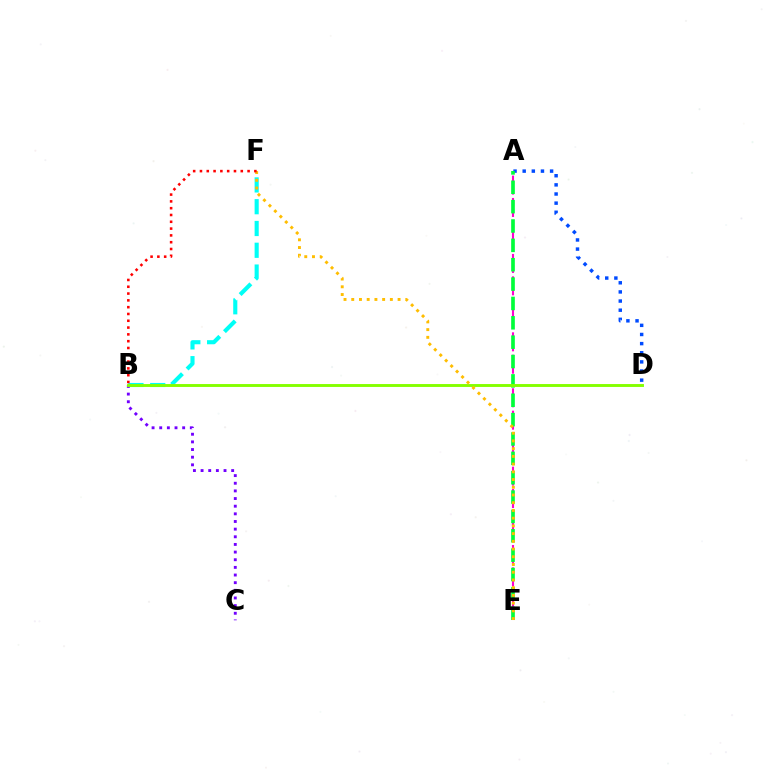{('B', 'F'): [{'color': '#00fff6', 'line_style': 'dashed', 'thickness': 2.96}, {'color': '#ff0000', 'line_style': 'dotted', 'thickness': 1.85}], ('B', 'C'): [{'color': '#7200ff', 'line_style': 'dotted', 'thickness': 2.08}], ('A', 'D'): [{'color': '#004bff', 'line_style': 'dotted', 'thickness': 2.48}], ('A', 'E'): [{'color': '#ff00cf', 'line_style': 'dashed', 'thickness': 1.52}, {'color': '#00ff39', 'line_style': 'dashed', 'thickness': 2.63}], ('B', 'D'): [{'color': '#84ff00', 'line_style': 'solid', 'thickness': 2.09}], ('E', 'F'): [{'color': '#ffbd00', 'line_style': 'dotted', 'thickness': 2.1}]}